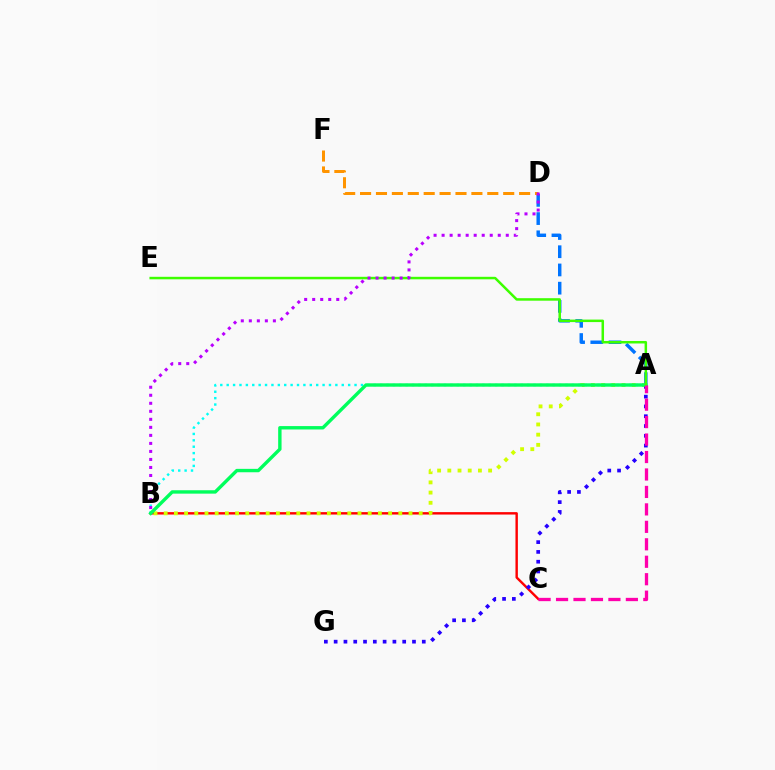{('B', 'C'): [{'color': '#ff0000', 'line_style': 'solid', 'thickness': 1.74}], ('A', 'B'): [{'color': '#d1ff00', 'line_style': 'dotted', 'thickness': 2.77}, {'color': '#00fff6', 'line_style': 'dotted', 'thickness': 1.74}, {'color': '#00ff5c', 'line_style': 'solid', 'thickness': 2.44}], ('A', 'D'): [{'color': '#0074ff', 'line_style': 'dashed', 'thickness': 2.48}], ('A', 'G'): [{'color': '#2500ff', 'line_style': 'dotted', 'thickness': 2.66}], ('A', 'E'): [{'color': '#3dff00', 'line_style': 'solid', 'thickness': 1.8}], ('D', 'F'): [{'color': '#ff9400', 'line_style': 'dashed', 'thickness': 2.16}], ('B', 'D'): [{'color': '#b900ff', 'line_style': 'dotted', 'thickness': 2.18}], ('A', 'C'): [{'color': '#ff00ac', 'line_style': 'dashed', 'thickness': 2.37}]}